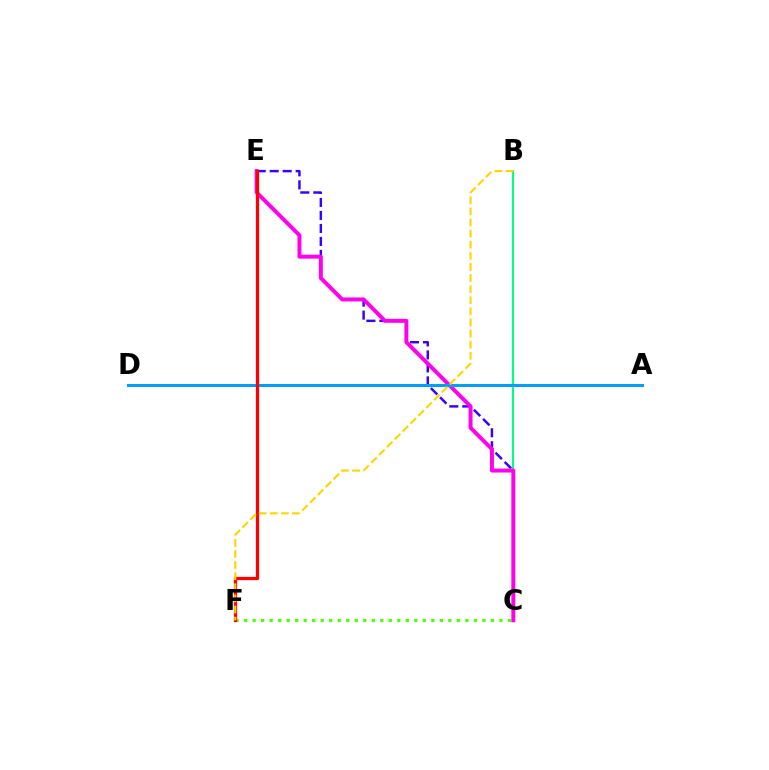{('B', 'C'): [{'color': '#00ff86', 'line_style': 'solid', 'thickness': 1.54}], ('C', 'E'): [{'color': '#3700ff', 'line_style': 'dashed', 'thickness': 1.77}, {'color': '#ff00ed', 'line_style': 'solid', 'thickness': 2.84}], ('C', 'F'): [{'color': '#4fff00', 'line_style': 'dotted', 'thickness': 2.31}], ('A', 'D'): [{'color': '#009eff', 'line_style': 'solid', 'thickness': 2.18}], ('E', 'F'): [{'color': '#ff0000', 'line_style': 'solid', 'thickness': 2.33}], ('B', 'F'): [{'color': '#ffd500', 'line_style': 'dashed', 'thickness': 1.51}]}